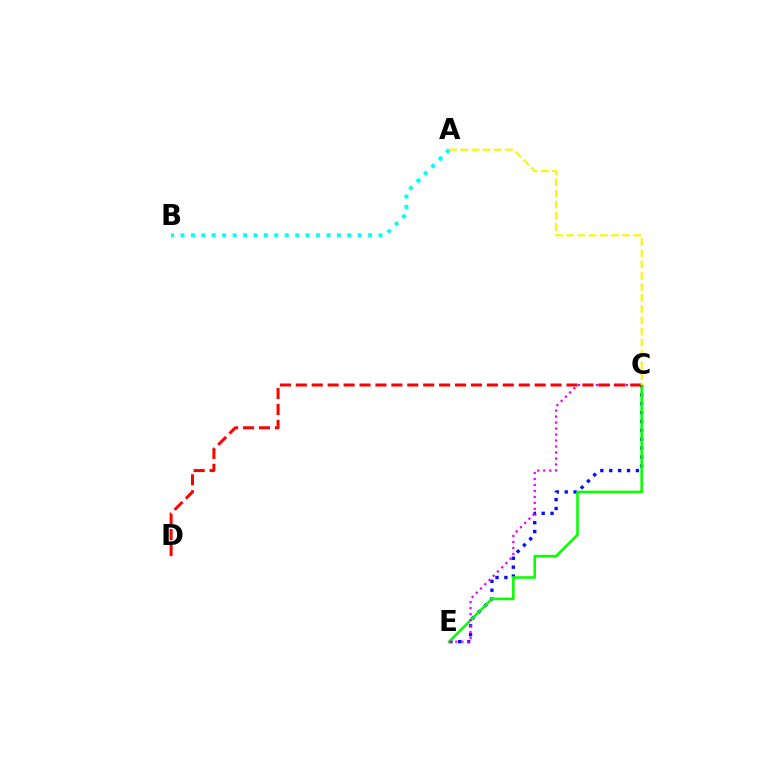{('C', 'E'): [{'color': '#0010ff', 'line_style': 'dotted', 'thickness': 2.42}, {'color': '#08ff00', 'line_style': 'solid', 'thickness': 1.85}, {'color': '#ee00ff', 'line_style': 'dotted', 'thickness': 1.63}], ('A', 'B'): [{'color': '#00fff6', 'line_style': 'dotted', 'thickness': 2.83}], ('C', 'D'): [{'color': '#ff0000', 'line_style': 'dashed', 'thickness': 2.16}], ('A', 'C'): [{'color': '#fcf500', 'line_style': 'dashed', 'thickness': 1.52}]}